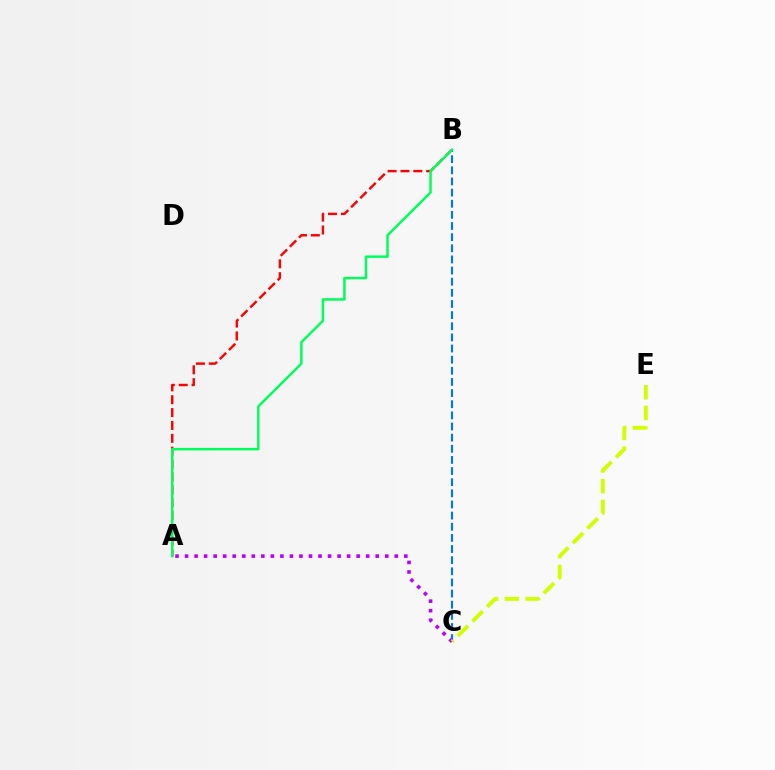{('A', 'B'): [{'color': '#ff0000', 'line_style': 'dashed', 'thickness': 1.75}, {'color': '#00ff5c', 'line_style': 'solid', 'thickness': 1.79}], ('B', 'C'): [{'color': '#0074ff', 'line_style': 'dashed', 'thickness': 1.51}], ('A', 'C'): [{'color': '#b900ff', 'line_style': 'dotted', 'thickness': 2.59}], ('C', 'E'): [{'color': '#d1ff00', 'line_style': 'dashed', 'thickness': 2.82}]}